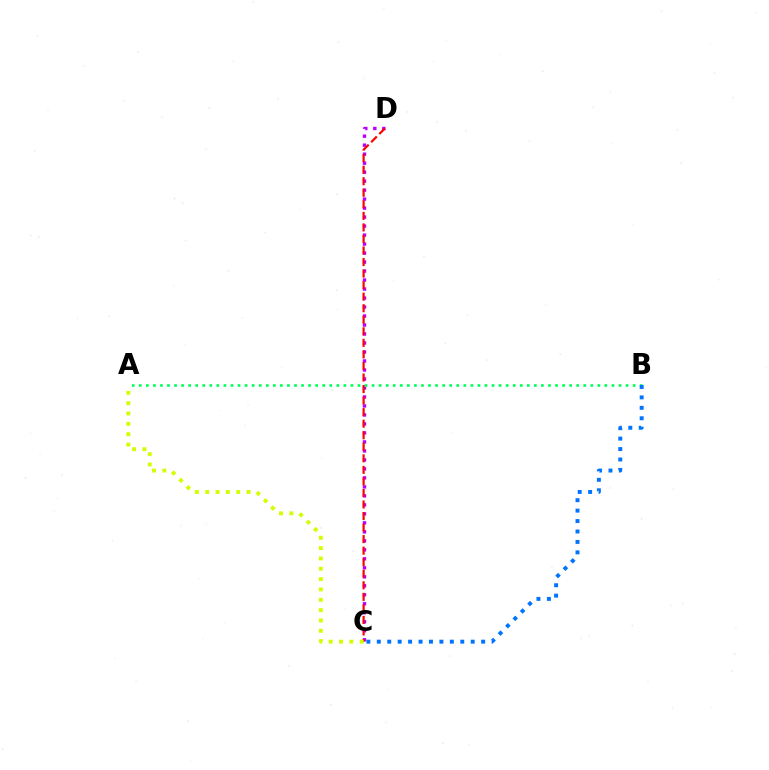{('C', 'D'): [{'color': '#b900ff', 'line_style': 'dotted', 'thickness': 2.44}, {'color': '#ff0000', 'line_style': 'dashed', 'thickness': 1.57}], ('A', 'B'): [{'color': '#00ff5c', 'line_style': 'dotted', 'thickness': 1.92}], ('A', 'C'): [{'color': '#d1ff00', 'line_style': 'dotted', 'thickness': 2.81}], ('B', 'C'): [{'color': '#0074ff', 'line_style': 'dotted', 'thickness': 2.83}]}